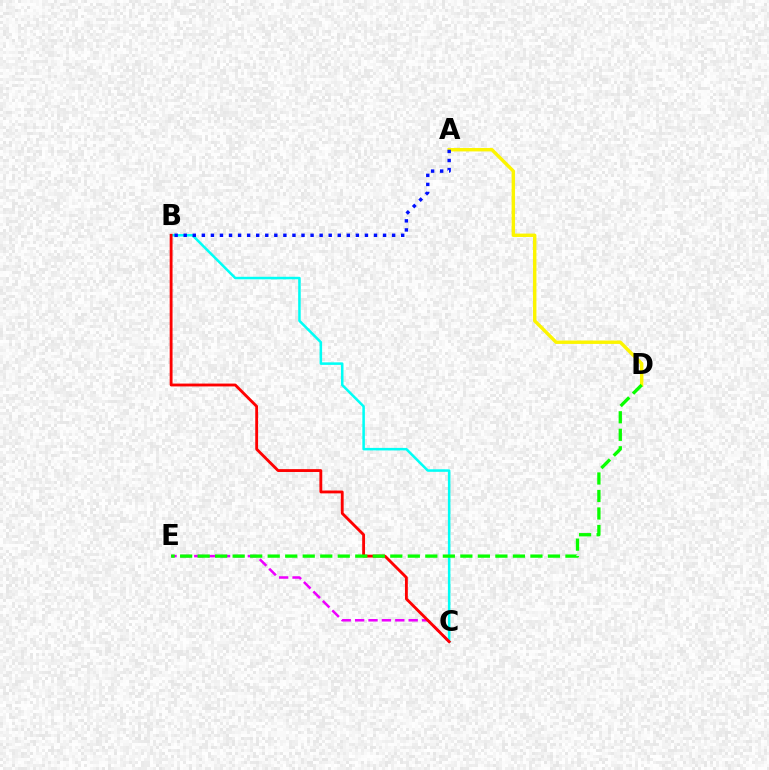{('A', 'D'): [{'color': '#fcf500', 'line_style': 'solid', 'thickness': 2.45}], ('B', 'C'): [{'color': '#00fff6', 'line_style': 'solid', 'thickness': 1.82}, {'color': '#ff0000', 'line_style': 'solid', 'thickness': 2.05}], ('A', 'B'): [{'color': '#0010ff', 'line_style': 'dotted', 'thickness': 2.46}], ('C', 'E'): [{'color': '#ee00ff', 'line_style': 'dashed', 'thickness': 1.82}], ('D', 'E'): [{'color': '#08ff00', 'line_style': 'dashed', 'thickness': 2.38}]}